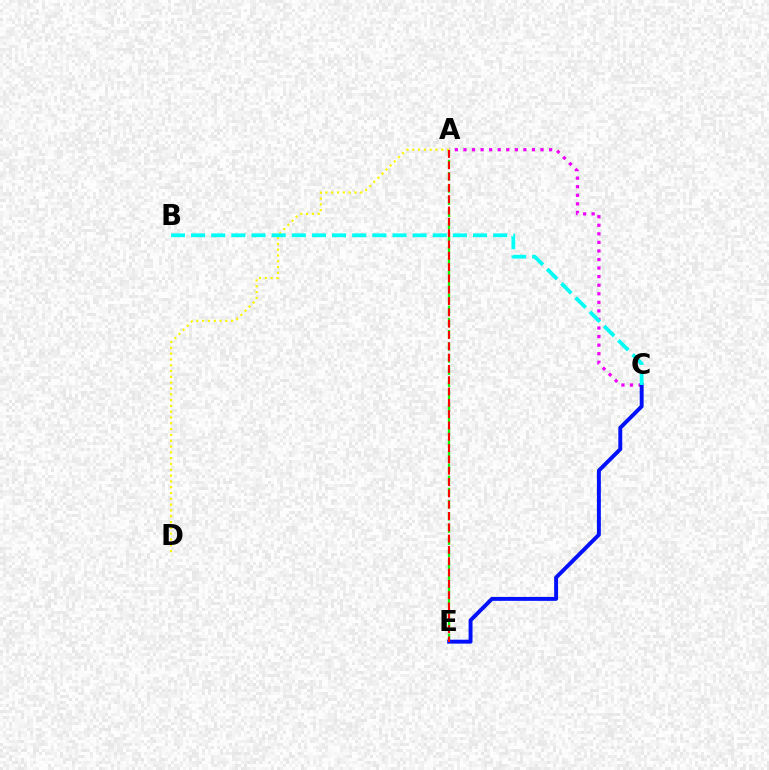{('A', 'C'): [{'color': '#ee00ff', 'line_style': 'dotted', 'thickness': 2.33}], ('A', 'E'): [{'color': '#08ff00', 'line_style': 'dashed', 'thickness': 1.65}, {'color': '#ff0000', 'line_style': 'dashed', 'thickness': 1.54}], ('A', 'D'): [{'color': '#fcf500', 'line_style': 'dotted', 'thickness': 1.58}], ('C', 'E'): [{'color': '#0010ff', 'line_style': 'solid', 'thickness': 2.83}], ('B', 'C'): [{'color': '#00fff6', 'line_style': 'dashed', 'thickness': 2.74}]}